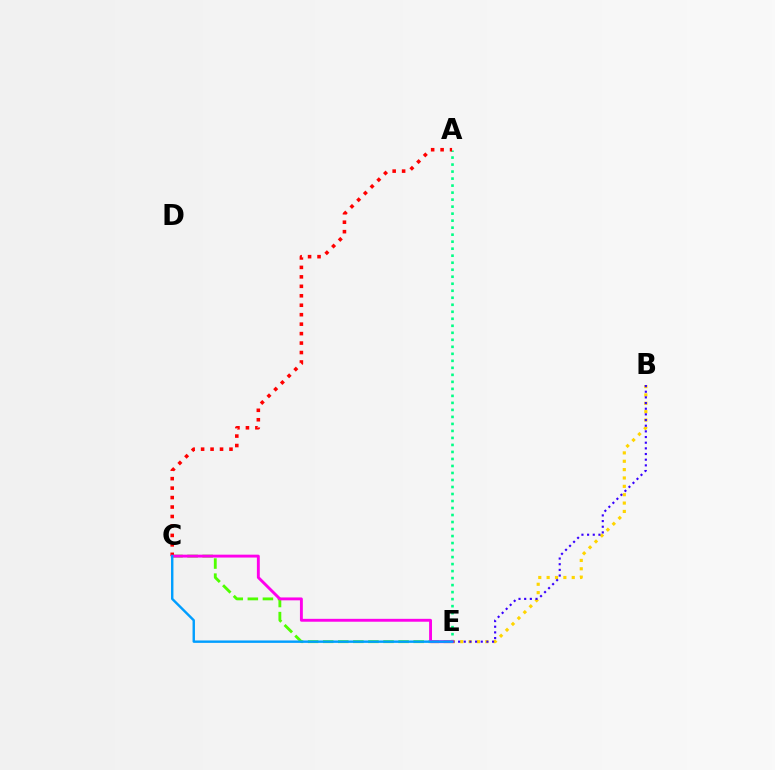{('C', 'E'): [{'color': '#4fff00', 'line_style': 'dashed', 'thickness': 2.05}, {'color': '#ff00ed', 'line_style': 'solid', 'thickness': 2.08}, {'color': '#009eff', 'line_style': 'solid', 'thickness': 1.74}], ('A', 'E'): [{'color': '#00ff86', 'line_style': 'dotted', 'thickness': 1.9}], ('B', 'E'): [{'color': '#ffd500', 'line_style': 'dotted', 'thickness': 2.27}, {'color': '#3700ff', 'line_style': 'dotted', 'thickness': 1.54}], ('A', 'C'): [{'color': '#ff0000', 'line_style': 'dotted', 'thickness': 2.57}]}